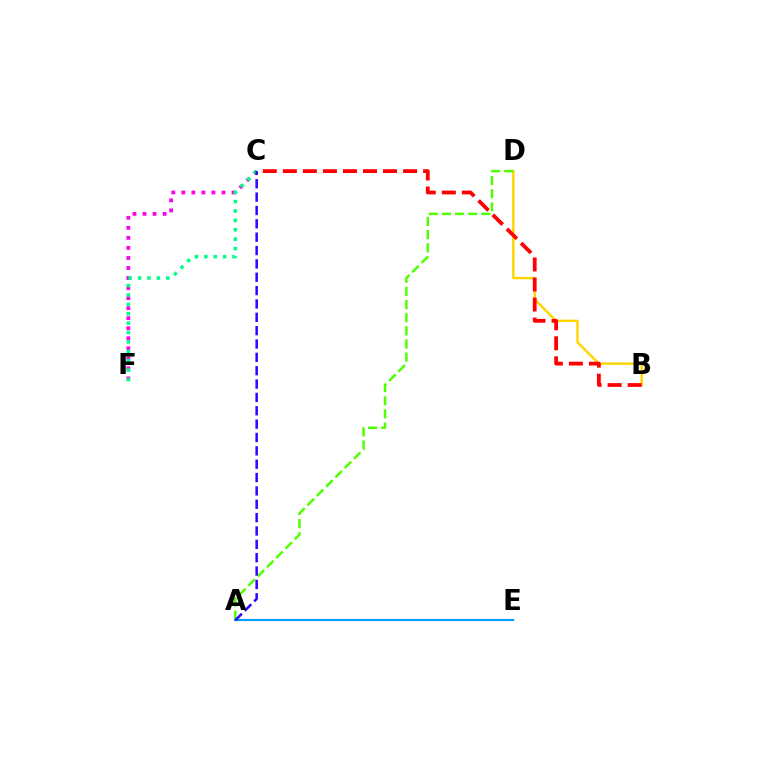{('C', 'F'): [{'color': '#ff00ed', 'line_style': 'dotted', 'thickness': 2.73}, {'color': '#00ff86', 'line_style': 'dotted', 'thickness': 2.55}], ('B', 'D'): [{'color': '#ffd500', 'line_style': 'solid', 'thickness': 1.75}], ('B', 'C'): [{'color': '#ff0000', 'line_style': 'dashed', 'thickness': 2.72}], ('A', 'E'): [{'color': '#009eff', 'line_style': 'solid', 'thickness': 1.55}], ('A', 'D'): [{'color': '#4fff00', 'line_style': 'dashed', 'thickness': 1.78}], ('A', 'C'): [{'color': '#3700ff', 'line_style': 'dashed', 'thickness': 1.81}]}